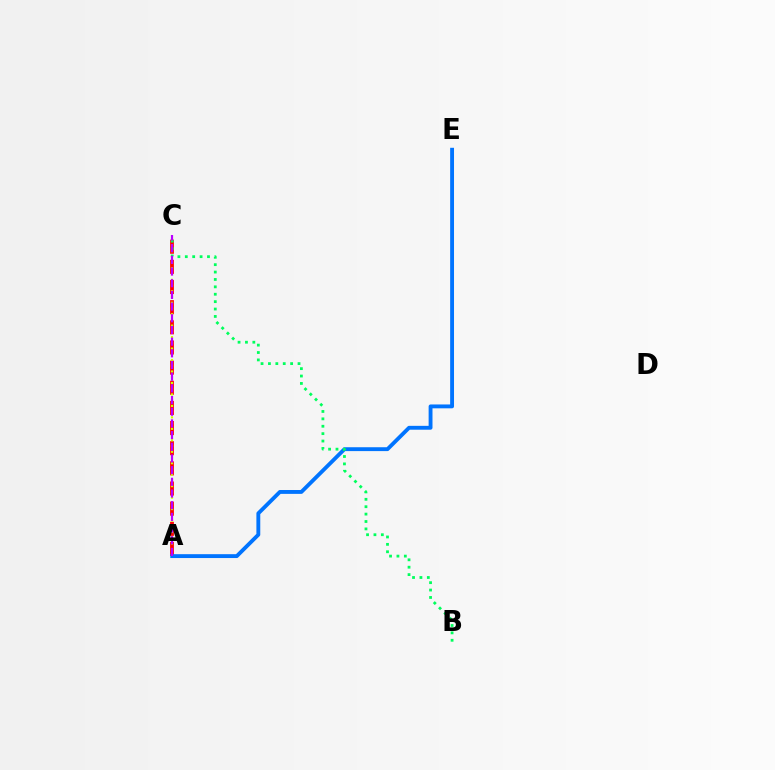{('A', 'C'): [{'color': '#ff0000', 'line_style': 'dashed', 'thickness': 2.74}, {'color': '#d1ff00', 'line_style': 'dotted', 'thickness': 1.56}, {'color': '#b900ff', 'line_style': 'dashed', 'thickness': 1.59}], ('A', 'E'): [{'color': '#0074ff', 'line_style': 'solid', 'thickness': 2.78}], ('B', 'C'): [{'color': '#00ff5c', 'line_style': 'dotted', 'thickness': 2.01}]}